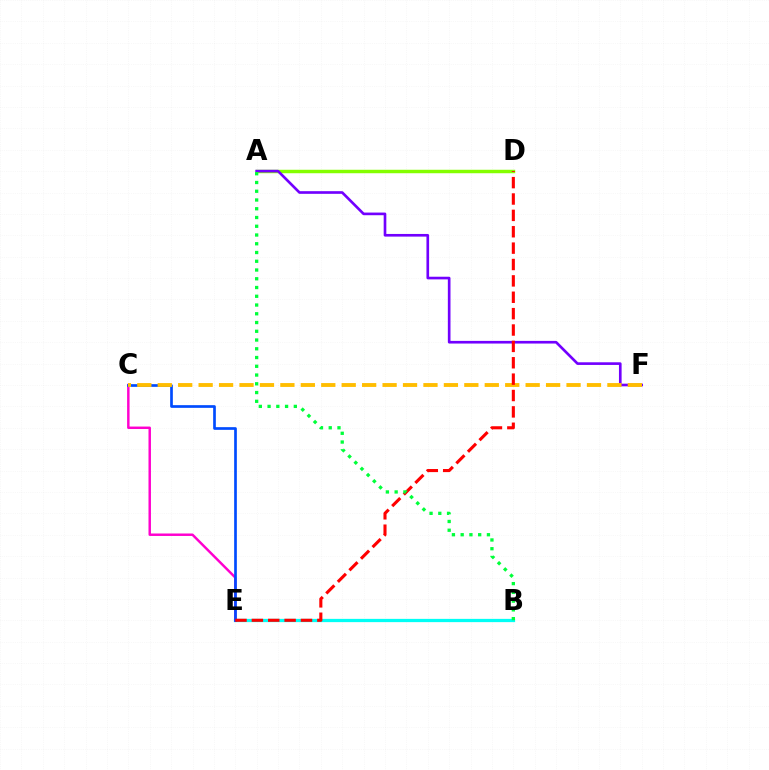{('B', 'E'): [{'color': '#00fff6', 'line_style': 'solid', 'thickness': 2.35}], ('C', 'E'): [{'color': '#ff00cf', 'line_style': 'solid', 'thickness': 1.77}, {'color': '#004bff', 'line_style': 'solid', 'thickness': 1.93}], ('A', 'D'): [{'color': '#84ff00', 'line_style': 'solid', 'thickness': 2.49}], ('A', 'F'): [{'color': '#7200ff', 'line_style': 'solid', 'thickness': 1.91}], ('C', 'F'): [{'color': '#ffbd00', 'line_style': 'dashed', 'thickness': 2.78}], ('D', 'E'): [{'color': '#ff0000', 'line_style': 'dashed', 'thickness': 2.22}], ('A', 'B'): [{'color': '#00ff39', 'line_style': 'dotted', 'thickness': 2.38}]}